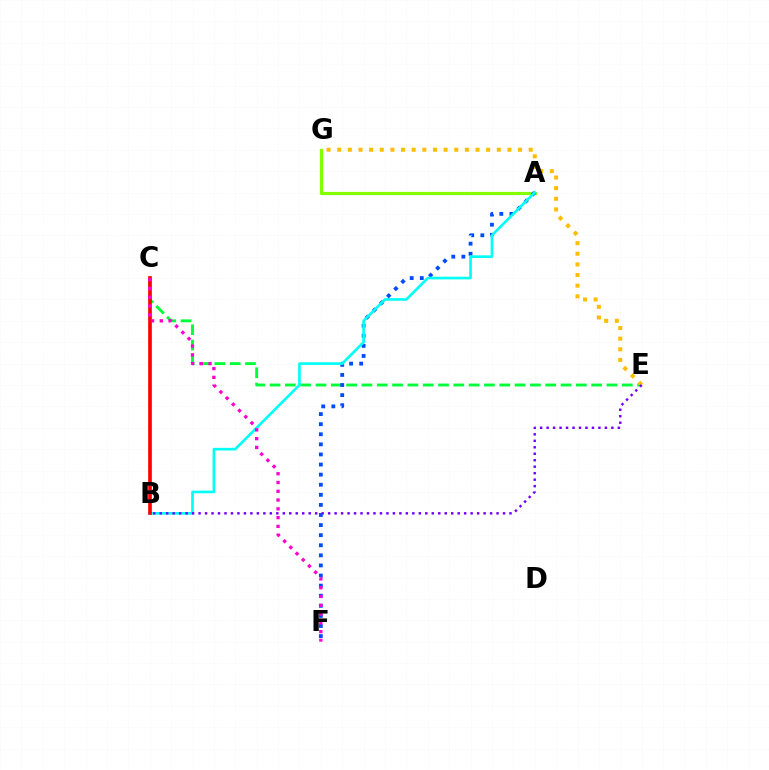{('C', 'E'): [{'color': '#00ff39', 'line_style': 'dashed', 'thickness': 2.08}], ('A', 'G'): [{'color': '#84ff00', 'line_style': 'solid', 'thickness': 2.32}], ('A', 'F'): [{'color': '#004bff', 'line_style': 'dotted', 'thickness': 2.74}], ('E', 'G'): [{'color': '#ffbd00', 'line_style': 'dotted', 'thickness': 2.89}], ('A', 'B'): [{'color': '#00fff6', 'line_style': 'solid', 'thickness': 1.91}], ('B', 'E'): [{'color': '#7200ff', 'line_style': 'dotted', 'thickness': 1.76}], ('B', 'C'): [{'color': '#ff0000', 'line_style': 'solid', 'thickness': 2.63}], ('C', 'F'): [{'color': '#ff00cf', 'line_style': 'dotted', 'thickness': 2.39}]}